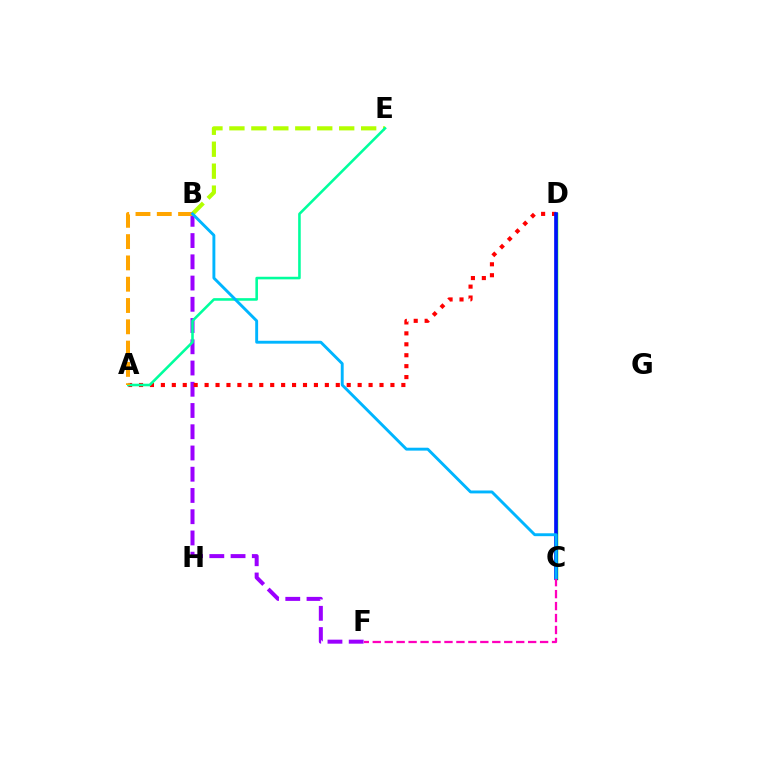{('B', 'F'): [{'color': '#9b00ff', 'line_style': 'dashed', 'thickness': 2.89}], ('A', 'D'): [{'color': '#ff0000', 'line_style': 'dotted', 'thickness': 2.97}], ('B', 'E'): [{'color': '#b3ff00', 'line_style': 'dashed', 'thickness': 2.98}], ('C', 'D'): [{'color': '#08ff00', 'line_style': 'solid', 'thickness': 2.51}, {'color': '#0010ff', 'line_style': 'solid', 'thickness': 2.62}], ('A', 'E'): [{'color': '#00ff9d', 'line_style': 'solid', 'thickness': 1.86}], ('C', 'F'): [{'color': '#ff00bd', 'line_style': 'dashed', 'thickness': 1.62}], ('A', 'B'): [{'color': '#ffa500', 'line_style': 'dashed', 'thickness': 2.89}], ('B', 'C'): [{'color': '#00b5ff', 'line_style': 'solid', 'thickness': 2.09}]}